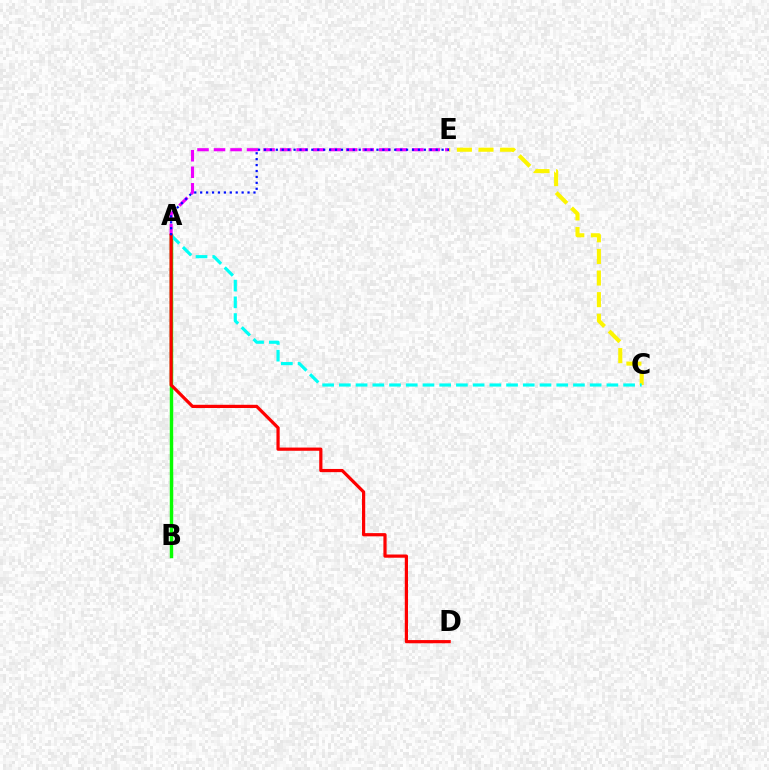{('A', 'B'): [{'color': '#08ff00', 'line_style': 'solid', 'thickness': 2.48}], ('A', 'E'): [{'color': '#ee00ff', 'line_style': 'dashed', 'thickness': 2.24}, {'color': '#0010ff', 'line_style': 'dotted', 'thickness': 1.61}], ('C', 'E'): [{'color': '#fcf500', 'line_style': 'dashed', 'thickness': 2.94}], ('A', 'C'): [{'color': '#00fff6', 'line_style': 'dashed', 'thickness': 2.27}], ('A', 'D'): [{'color': '#ff0000', 'line_style': 'solid', 'thickness': 2.31}]}